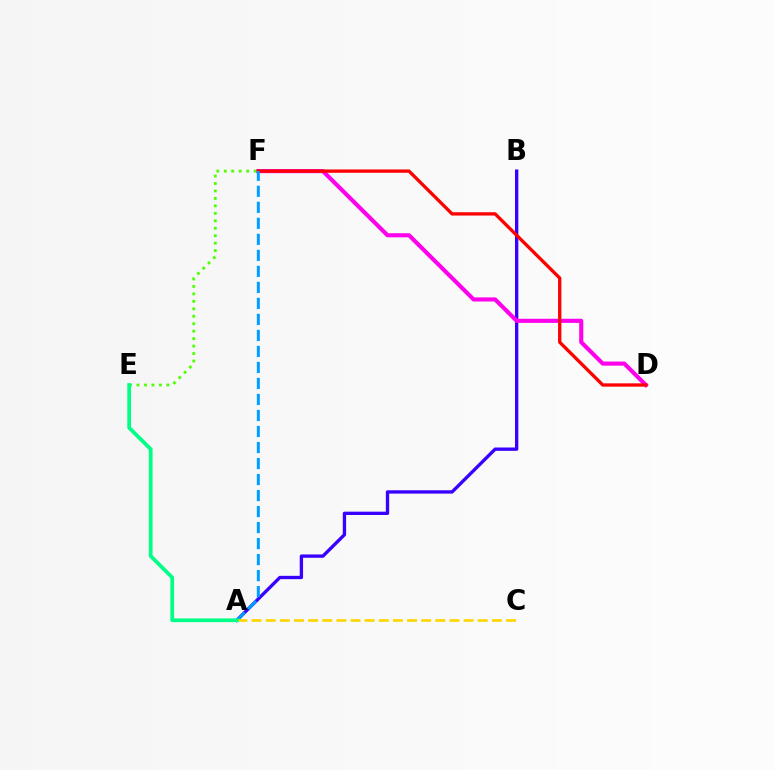{('A', 'B'): [{'color': '#3700ff', 'line_style': 'solid', 'thickness': 2.4}], ('D', 'F'): [{'color': '#ff00ed', 'line_style': 'solid', 'thickness': 2.96}, {'color': '#ff0000', 'line_style': 'solid', 'thickness': 2.39}], ('E', 'F'): [{'color': '#4fff00', 'line_style': 'dotted', 'thickness': 2.03}], ('A', 'F'): [{'color': '#009eff', 'line_style': 'dashed', 'thickness': 2.18}], ('A', 'C'): [{'color': '#ffd500', 'line_style': 'dashed', 'thickness': 1.92}], ('A', 'E'): [{'color': '#00ff86', 'line_style': 'solid', 'thickness': 2.69}]}